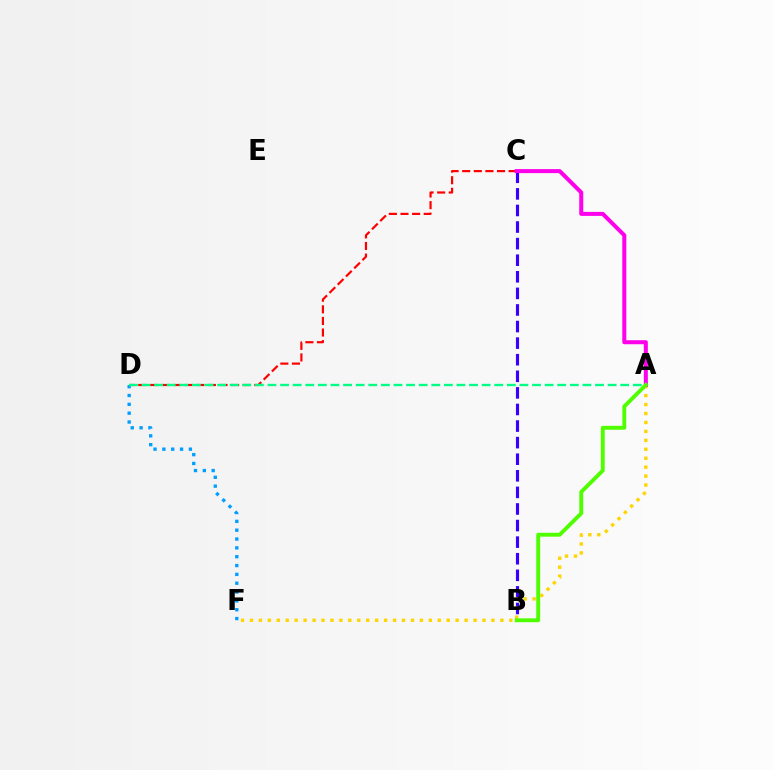{('B', 'C'): [{'color': '#3700ff', 'line_style': 'dashed', 'thickness': 2.25}], ('D', 'F'): [{'color': '#009eff', 'line_style': 'dotted', 'thickness': 2.4}], ('C', 'D'): [{'color': '#ff0000', 'line_style': 'dashed', 'thickness': 1.58}], ('A', 'D'): [{'color': '#00ff86', 'line_style': 'dashed', 'thickness': 1.71}], ('A', 'F'): [{'color': '#ffd500', 'line_style': 'dotted', 'thickness': 2.43}], ('A', 'C'): [{'color': '#ff00ed', 'line_style': 'solid', 'thickness': 2.89}], ('A', 'B'): [{'color': '#4fff00', 'line_style': 'solid', 'thickness': 2.8}]}